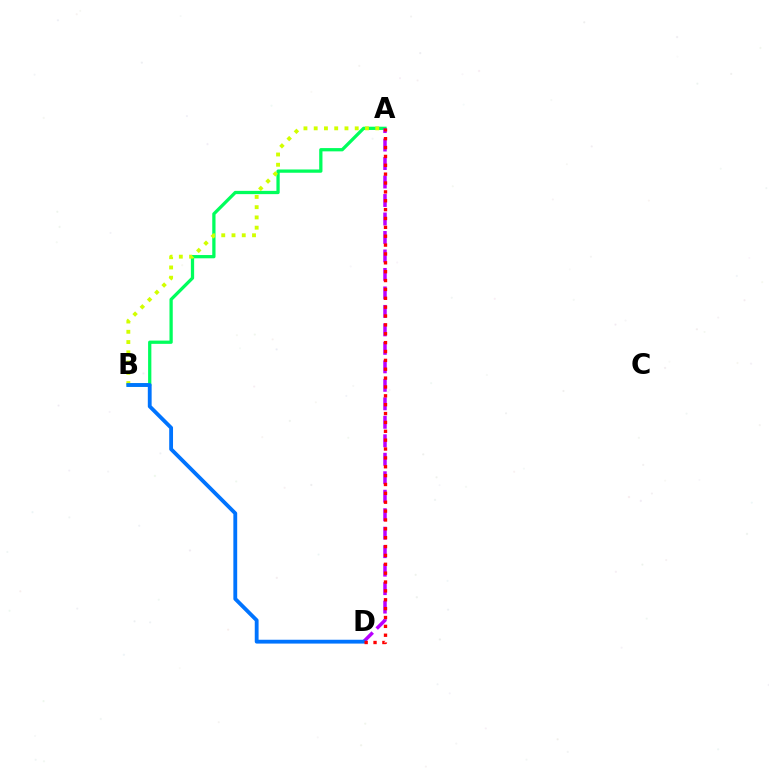{('A', 'B'): [{'color': '#00ff5c', 'line_style': 'solid', 'thickness': 2.35}, {'color': '#d1ff00', 'line_style': 'dotted', 'thickness': 2.79}], ('A', 'D'): [{'color': '#b900ff', 'line_style': 'dashed', 'thickness': 2.51}, {'color': '#ff0000', 'line_style': 'dotted', 'thickness': 2.41}], ('B', 'D'): [{'color': '#0074ff', 'line_style': 'solid', 'thickness': 2.76}]}